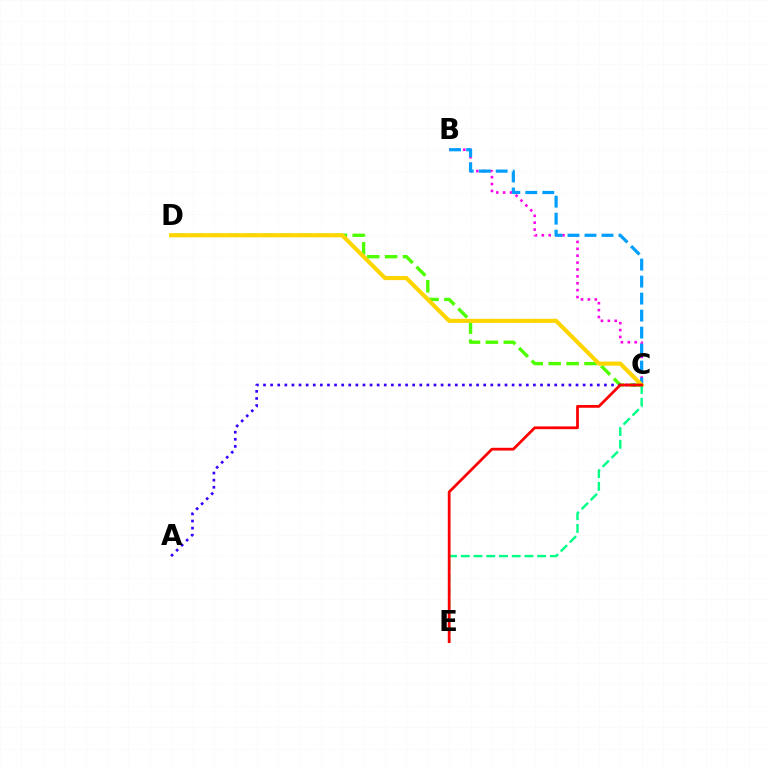{('B', 'C'): [{'color': '#ff00ed', 'line_style': 'dotted', 'thickness': 1.87}, {'color': '#009eff', 'line_style': 'dashed', 'thickness': 2.31}], ('C', 'D'): [{'color': '#4fff00', 'line_style': 'dashed', 'thickness': 2.43}, {'color': '#ffd500', 'line_style': 'solid', 'thickness': 2.97}], ('A', 'C'): [{'color': '#3700ff', 'line_style': 'dotted', 'thickness': 1.93}], ('C', 'E'): [{'color': '#00ff86', 'line_style': 'dashed', 'thickness': 1.73}, {'color': '#ff0000', 'line_style': 'solid', 'thickness': 1.99}]}